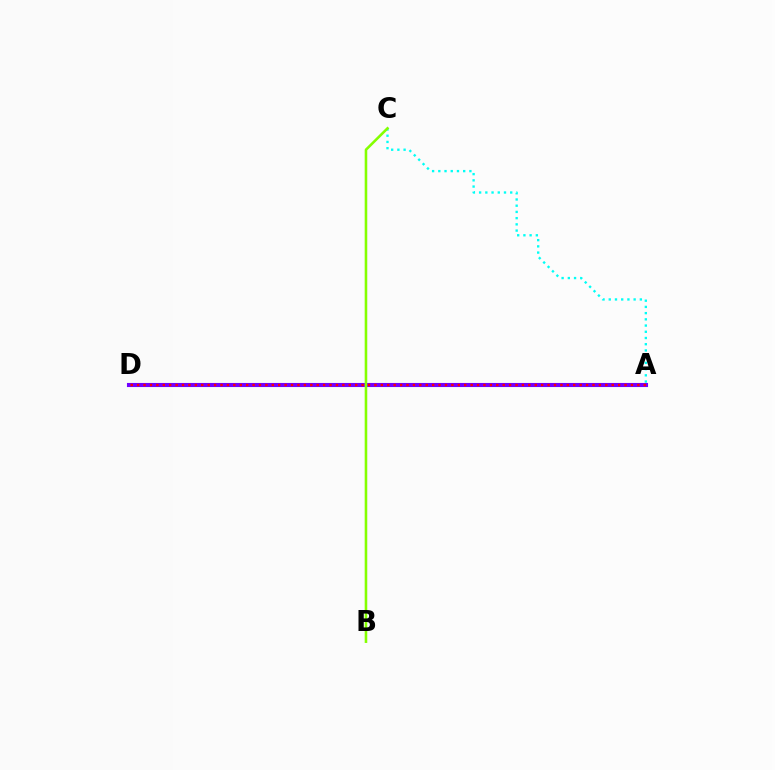{('A', 'D'): [{'color': '#7200ff', 'line_style': 'solid', 'thickness': 2.95}, {'color': '#ff0000', 'line_style': 'dotted', 'thickness': 1.74}], ('A', 'C'): [{'color': '#00fff6', 'line_style': 'dotted', 'thickness': 1.69}], ('B', 'C'): [{'color': '#84ff00', 'line_style': 'solid', 'thickness': 1.85}]}